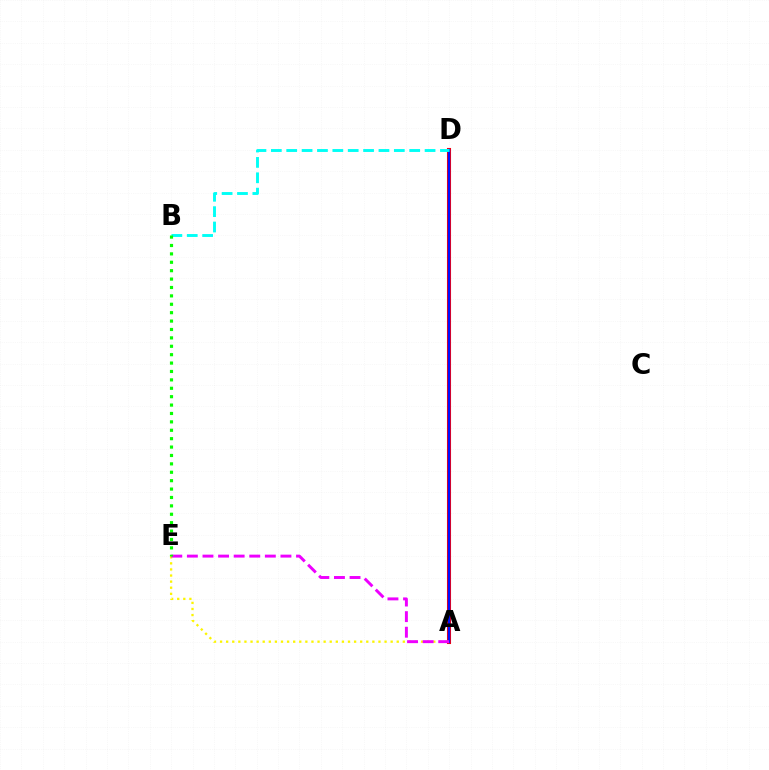{('A', 'D'): [{'color': '#ff0000', 'line_style': 'solid', 'thickness': 2.93}, {'color': '#0010ff', 'line_style': 'solid', 'thickness': 1.71}], ('A', 'E'): [{'color': '#fcf500', 'line_style': 'dotted', 'thickness': 1.66}, {'color': '#ee00ff', 'line_style': 'dashed', 'thickness': 2.12}], ('B', 'D'): [{'color': '#00fff6', 'line_style': 'dashed', 'thickness': 2.09}], ('B', 'E'): [{'color': '#08ff00', 'line_style': 'dotted', 'thickness': 2.28}]}